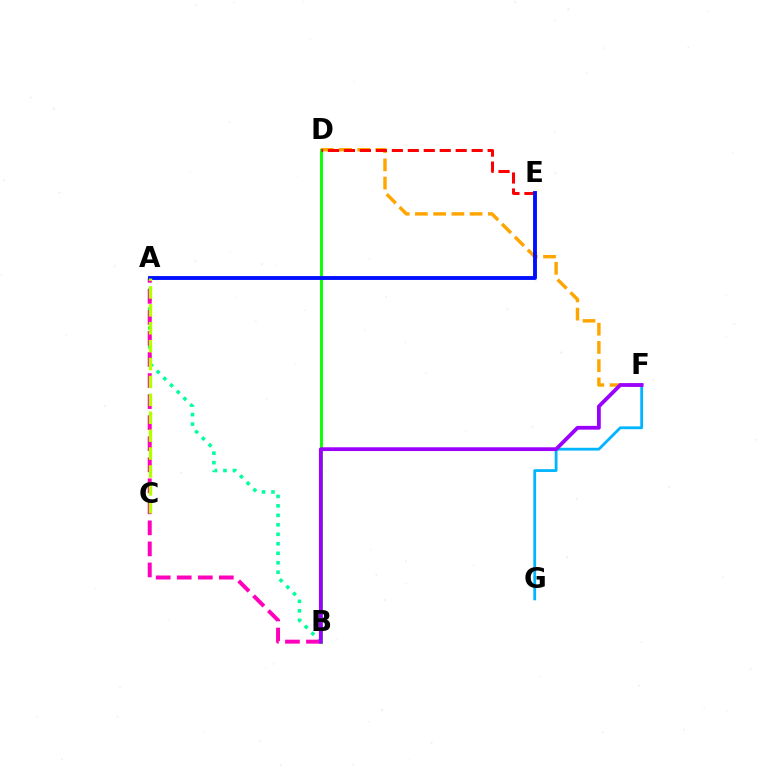{('D', 'F'): [{'color': '#ffa500', 'line_style': 'dashed', 'thickness': 2.48}], ('F', 'G'): [{'color': '#00b5ff', 'line_style': 'solid', 'thickness': 2.01}], ('A', 'B'): [{'color': '#00ff9d', 'line_style': 'dotted', 'thickness': 2.58}, {'color': '#ff00bd', 'line_style': 'dashed', 'thickness': 2.86}], ('B', 'D'): [{'color': '#08ff00', 'line_style': 'solid', 'thickness': 2.08}], ('D', 'E'): [{'color': '#ff0000', 'line_style': 'dashed', 'thickness': 2.17}], ('B', 'F'): [{'color': '#9b00ff', 'line_style': 'solid', 'thickness': 2.72}], ('A', 'E'): [{'color': '#0010ff', 'line_style': 'solid', 'thickness': 2.79}], ('A', 'C'): [{'color': '#b3ff00', 'line_style': 'dashed', 'thickness': 2.43}]}